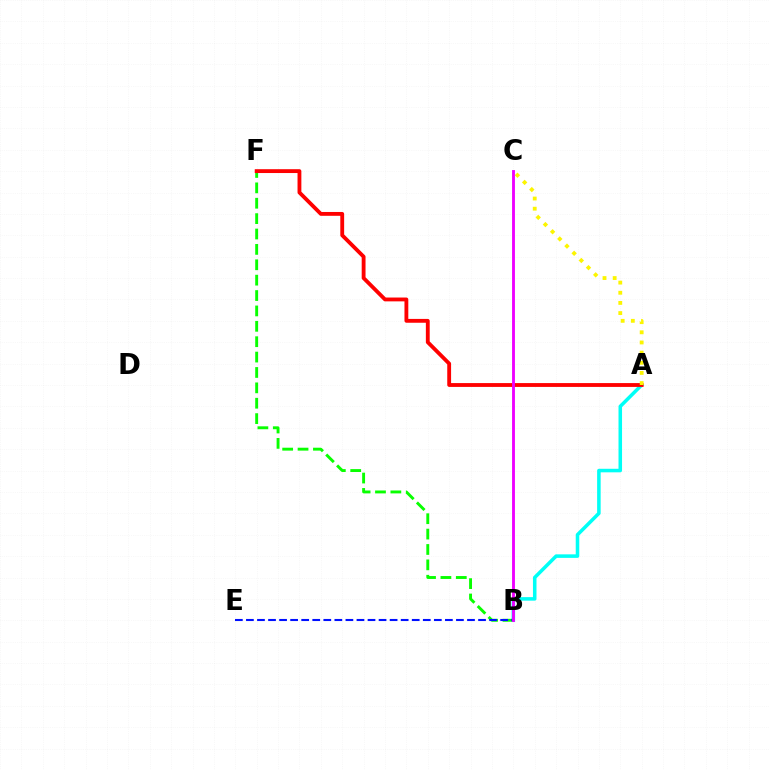{('A', 'B'): [{'color': '#00fff6', 'line_style': 'solid', 'thickness': 2.55}], ('B', 'F'): [{'color': '#08ff00', 'line_style': 'dashed', 'thickness': 2.09}], ('A', 'F'): [{'color': '#ff0000', 'line_style': 'solid', 'thickness': 2.76}], ('B', 'E'): [{'color': '#0010ff', 'line_style': 'dashed', 'thickness': 1.5}], ('B', 'C'): [{'color': '#ee00ff', 'line_style': 'solid', 'thickness': 2.07}], ('A', 'C'): [{'color': '#fcf500', 'line_style': 'dotted', 'thickness': 2.76}]}